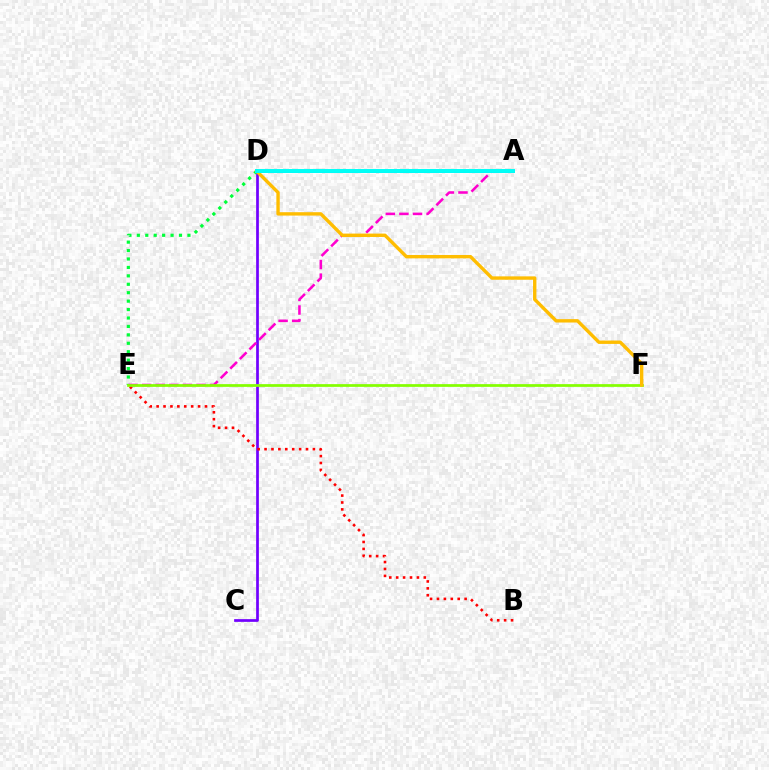{('C', 'D'): [{'color': '#7200ff', 'line_style': 'solid', 'thickness': 1.96}], ('D', 'E'): [{'color': '#00ff39', 'line_style': 'dotted', 'thickness': 2.29}], ('B', 'E'): [{'color': '#ff0000', 'line_style': 'dotted', 'thickness': 1.88}], ('A', 'E'): [{'color': '#ff00cf', 'line_style': 'dashed', 'thickness': 1.85}], ('E', 'F'): [{'color': '#84ff00', 'line_style': 'solid', 'thickness': 1.97}], ('D', 'F'): [{'color': '#ffbd00', 'line_style': 'solid', 'thickness': 2.44}], ('A', 'D'): [{'color': '#004bff', 'line_style': 'solid', 'thickness': 2.0}, {'color': '#00fff6', 'line_style': 'solid', 'thickness': 2.85}]}